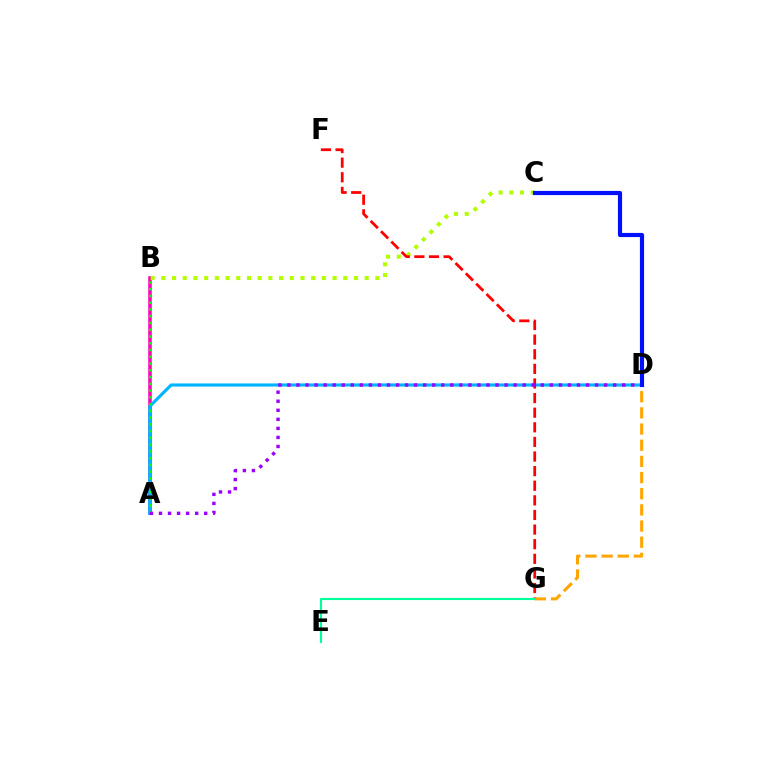{('A', 'B'): [{'color': '#ff00bd', 'line_style': 'solid', 'thickness': 2.55}, {'color': '#08ff00', 'line_style': 'dotted', 'thickness': 1.84}], ('A', 'D'): [{'color': '#00b5ff', 'line_style': 'solid', 'thickness': 2.26}, {'color': '#9b00ff', 'line_style': 'dotted', 'thickness': 2.46}], ('D', 'G'): [{'color': '#ffa500', 'line_style': 'dashed', 'thickness': 2.2}], ('B', 'C'): [{'color': '#b3ff00', 'line_style': 'dotted', 'thickness': 2.91}], ('F', 'G'): [{'color': '#ff0000', 'line_style': 'dashed', 'thickness': 1.98}], ('E', 'G'): [{'color': '#00ff9d', 'line_style': 'solid', 'thickness': 1.54}], ('C', 'D'): [{'color': '#0010ff', 'line_style': 'solid', 'thickness': 2.99}]}